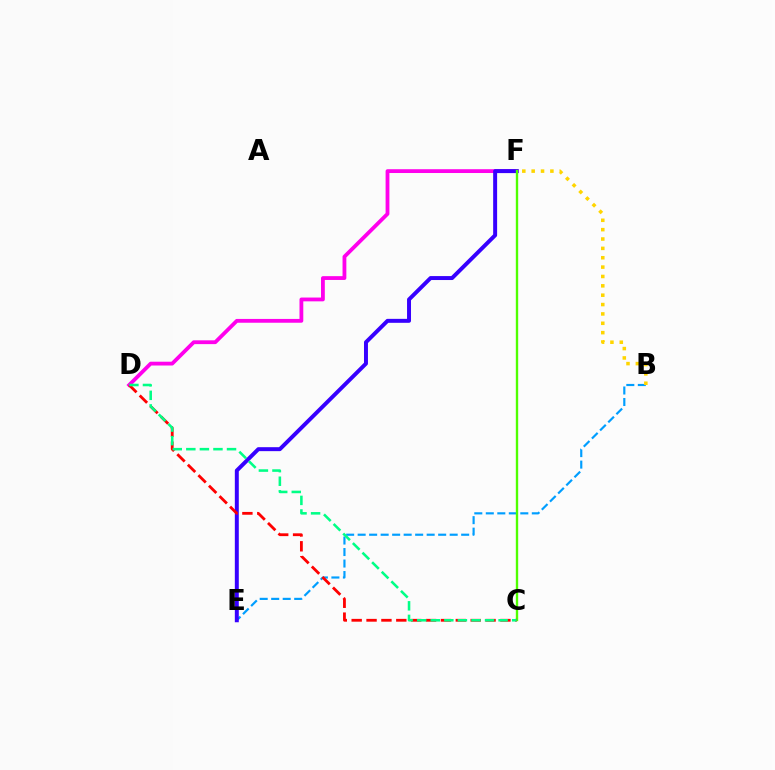{('D', 'F'): [{'color': '#ff00ed', 'line_style': 'solid', 'thickness': 2.74}], ('B', 'E'): [{'color': '#009eff', 'line_style': 'dashed', 'thickness': 1.56}], ('E', 'F'): [{'color': '#3700ff', 'line_style': 'solid', 'thickness': 2.85}], ('C', 'F'): [{'color': '#4fff00', 'line_style': 'solid', 'thickness': 1.7}], ('B', 'F'): [{'color': '#ffd500', 'line_style': 'dotted', 'thickness': 2.54}], ('C', 'D'): [{'color': '#ff0000', 'line_style': 'dashed', 'thickness': 2.02}, {'color': '#00ff86', 'line_style': 'dashed', 'thickness': 1.84}]}